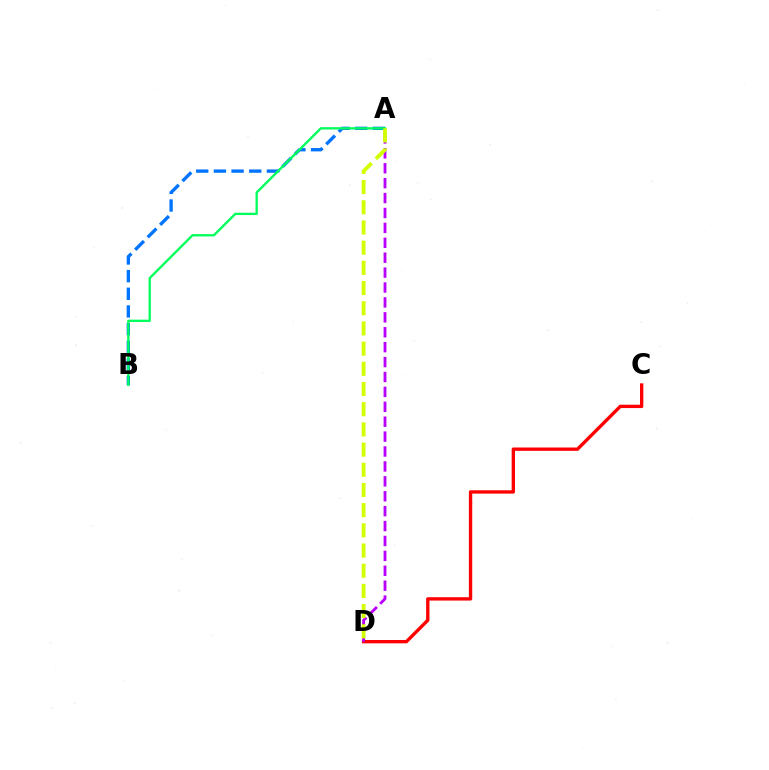{('C', 'D'): [{'color': '#ff0000', 'line_style': 'solid', 'thickness': 2.41}], ('A', 'B'): [{'color': '#0074ff', 'line_style': 'dashed', 'thickness': 2.4}, {'color': '#00ff5c', 'line_style': 'solid', 'thickness': 1.68}], ('A', 'D'): [{'color': '#b900ff', 'line_style': 'dashed', 'thickness': 2.03}, {'color': '#d1ff00', 'line_style': 'dashed', 'thickness': 2.74}]}